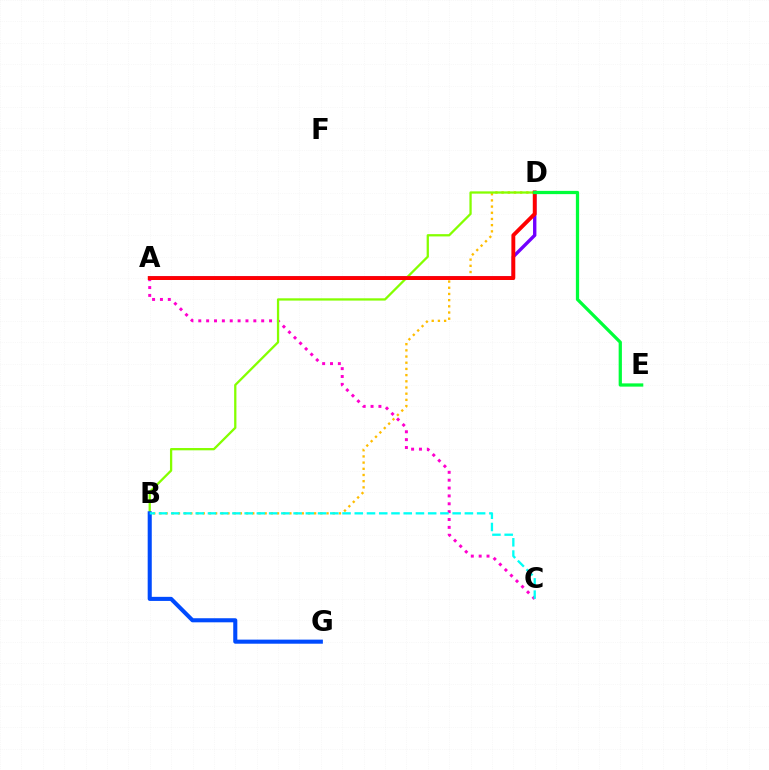{('A', 'C'): [{'color': '#ff00cf', 'line_style': 'dotted', 'thickness': 2.14}], ('B', 'D'): [{'color': '#ffbd00', 'line_style': 'dotted', 'thickness': 1.68}, {'color': '#84ff00', 'line_style': 'solid', 'thickness': 1.64}], ('A', 'D'): [{'color': '#7200ff', 'line_style': 'solid', 'thickness': 2.43}, {'color': '#ff0000', 'line_style': 'solid', 'thickness': 2.79}], ('B', 'G'): [{'color': '#004bff', 'line_style': 'solid', 'thickness': 2.94}], ('B', 'C'): [{'color': '#00fff6', 'line_style': 'dashed', 'thickness': 1.66}], ('D', 'E'): [{'color': '#00ff39', 'line_style': 'solid', 'thickness': 2.34}]}